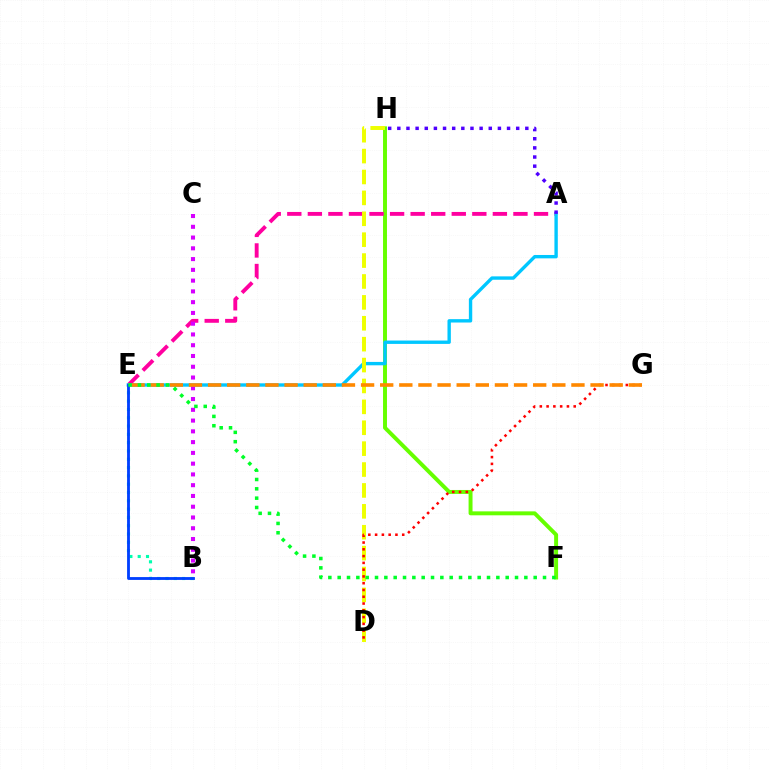{('F', 'H'): [{'color': '#66ff00', 'line_style': 'solid', 'thickness': 2.84}], ('A', 'E'): [{'color': '#ff00a0', 'line_style': 'dashed', 'thickness': 2.79}, {'color': '#00c7ff', 'line_style': 'solid', 'thickness': 2.43}], ('D', 'H'): [{'color': '#eeff00', 'line_style': 'dashed', 'thickness': 2.84}], ('A', 'H'): [{'color': '#4f00ff', 'line_style': 'dotted', 'thickness': 2.48}], ('B', 'E'): [{'color': '#00ffaf', 'line_style': 'dotted', 'thickness': 2.26}, {'color': '#003fff', 'line_style': 'solid', 'thickness': 2.04}], ('B', 'C'): [{'color': '#d600ff', 'line_style': 'dotted', 'thickness': 2.93}], ('D', 'G'): [{'color': '#ff0000', 'line_style': 'dotted', 'thickness': 1.84}], ('E', 'G'): [{'color': '#ff8800', 'line_style': 'dashed', 'thickness': 2.6}], ('E', 'F'): [{'color': '#00ff27', 'line_style': 'dotted', 'thickness': 2.54}]}